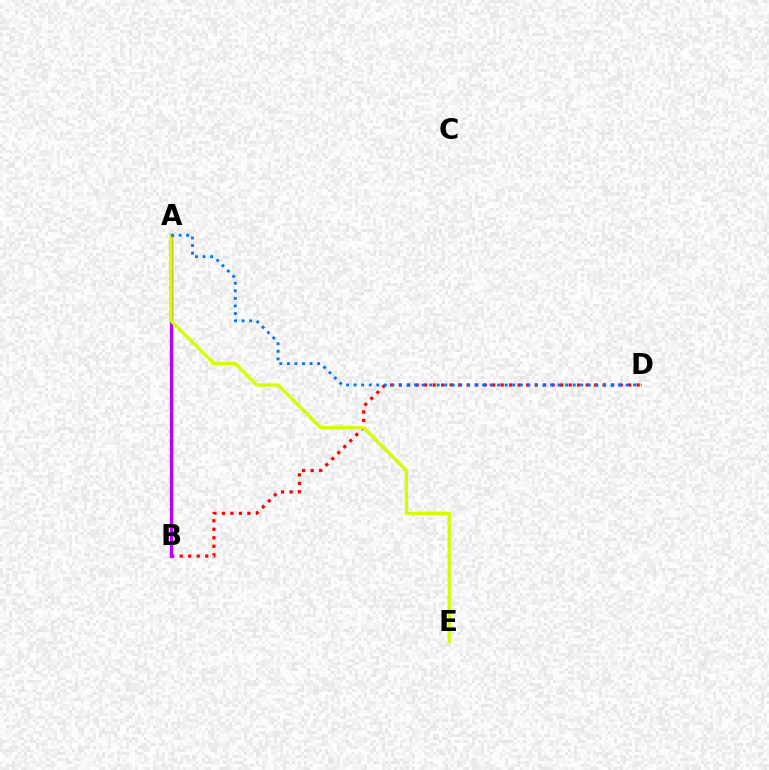{('A', 'B'): [{'color': '#00ff5c', 'line_style': 'dotted', 'thickness': 2.31}, {'color': '#b900ff', 'line_style': 'solid', 'thickness': 2.37}], ('B', 'D'): [{'color': '#ff0000', 'line_style': 'dotted', 'thickness': 2.31}], ('A', 'E'): [{'color': '#d1ff00', 'line_style': 'solid', 'thickness': 2.38}], ('A', 'D'): [{'color': '#0074ff', 'line_style': 'dotted', 'thickness': 2.05}]}